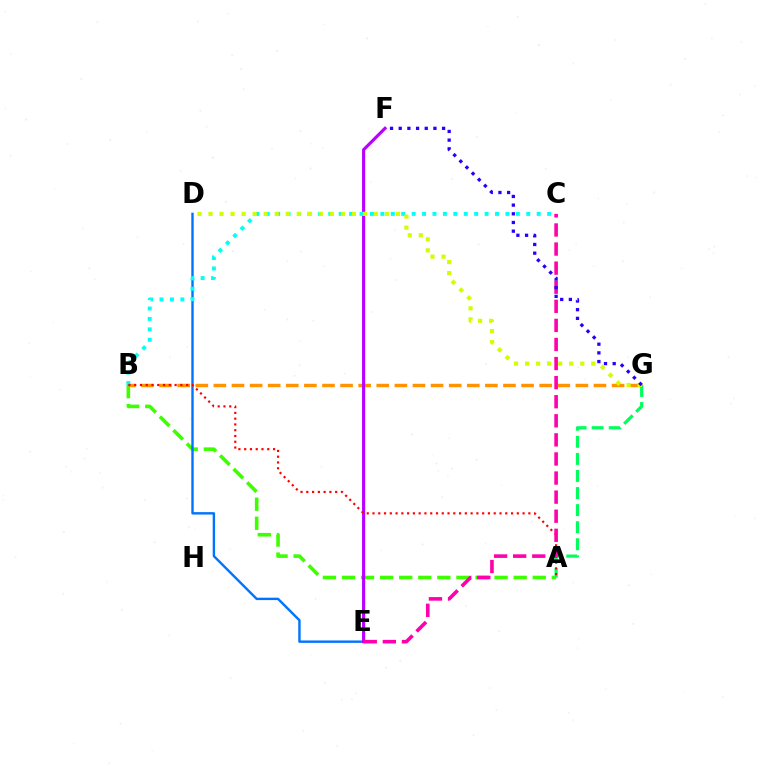{('A', 'B'): [{'color': '#3dff00', 'line_style': 'dashed', 'thickness': 2.59}, {'color': '#ff0000', 'line_style': 'dotted', 'thickness': 1.57}], ('B', 'G'): [{'color': '#ff9400', 'line_style': 'dashed', 'thickness': 2.46}], ('D', 'E'): [{'color': '#0074ff', 'line_style': 'solid', 'thickness': 1.73}], ('E', 'F'): [{'color': '#b900ff', 'line_style': 'solid', 'thickness': 2.25}], ('B', 'C'): [{'color': '#00fff6', 'line_style': 'dotted', 'thickness': 2.83}], ('A', 'G'): [{'color': '#00ff5c', 'line_style': 'dashed', 'thickness': 2.32}], ('D', 'G'): [{'color': '#d1ff00', 'line_style': 'dotted', 'thickness': 3.0}], ('C', 'E'): [{'color': '#ff00ac', 'line_style': 'dashed', 'thickness': 2.59}], ('F', 'G'): [{'color': '#2500ff', 'line_style': 'dotted', 'thickness': 2.36}]}